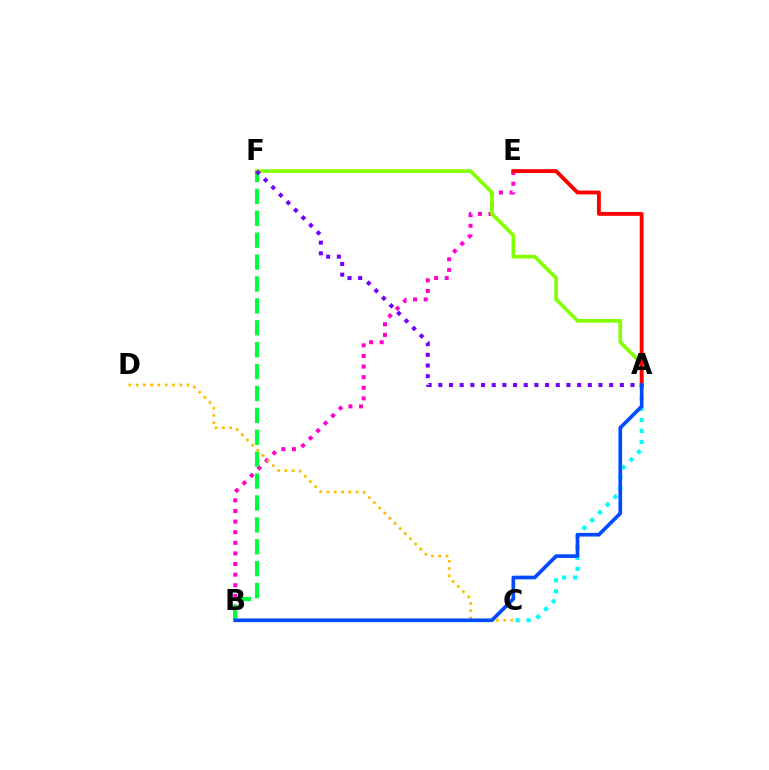{('A', 'C'): [{'color': '#00fff6', 'line_style': 'dotted', 'thickness': 2.98}], ('B', 'E'): [{'color': '#ff00cf', 'line_style': 'dotted', 'thickness': 2.88}], ('A', 'F'): [{'color': '#84ff00', 'line_style': 'solid', 'thickness': 2.64}, {'color': '#7200ff', 'line_style': 'dotted', 'thickness': 2.9}], ('B', 'F'): [{'color': '#00ff39', 'line_style': 'dashed', 'thickness': 2.97}], ('C', 'D'): [{'color': '#ffbd00', 'line_style': 'dotted', 'thickness': 1.98}], ('A', 'E'): [{'color': '#ff0000', 'line_style': 'solid', 'thickness': 2.77}], ('A', 'B'): [{'color': '#004bff', 'line_style': 'solid', 'thickness': 2.64}]}